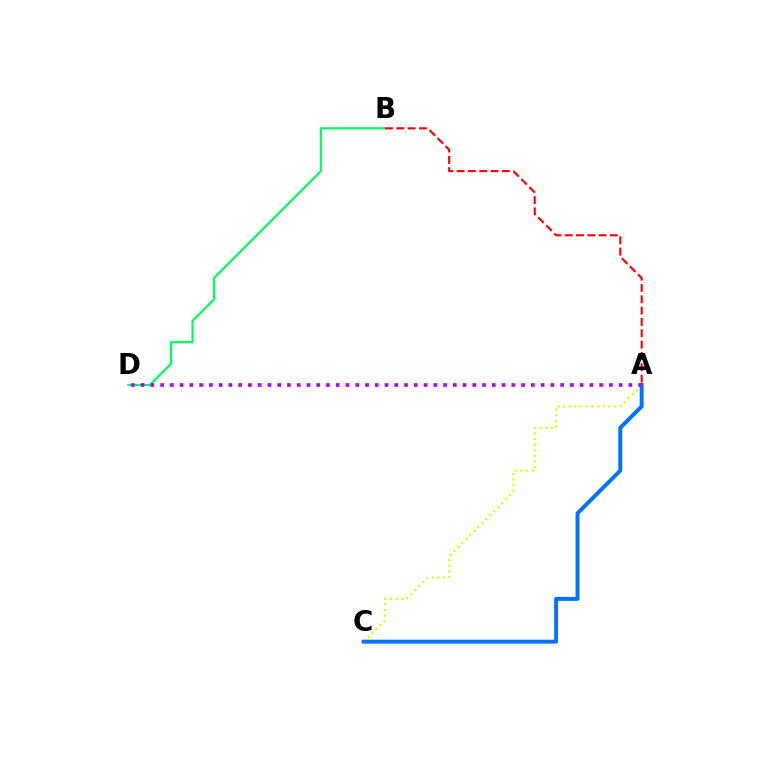{('A', 'C'): [{'color': '#d1ff00', 'line_style': 'dotted', 'thickness': 1.53}, {'color': '#0074ff', 'line_style': 'solid', 'thickness': 2.85}], ('B', 'D'): [{'color': '#00ff5c', 'line_style': 'solid', 'thickness': 1.59}], ('A', 'B'): [{'color': '#ff0000', 'line_style': 'dashed', 'thickness': 1.54}], ('A', 'D'): [{'color': '#b900ff', 'line_style': 'dotted', 'thickness': 2.65}]}